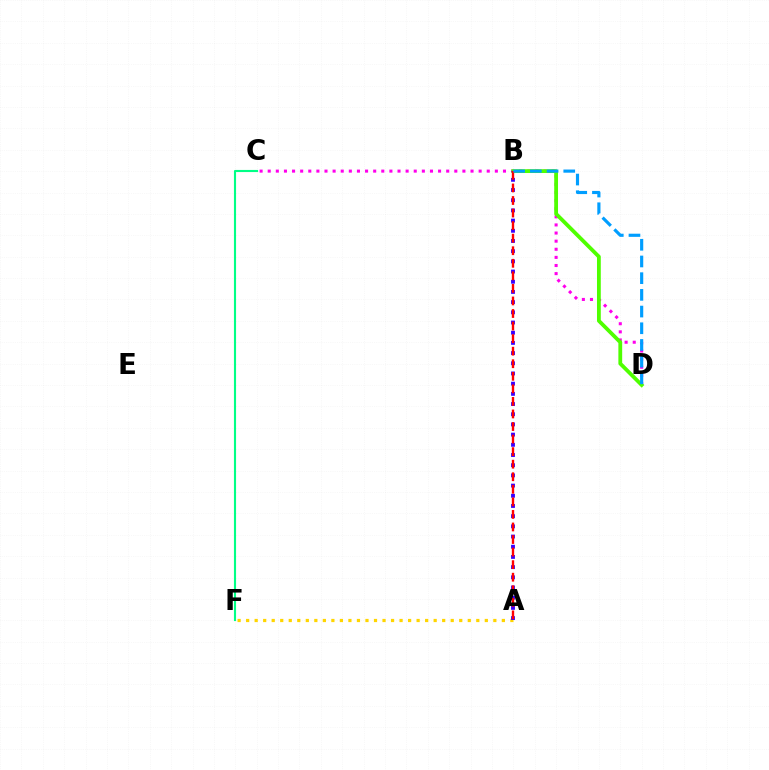{('C', 'D'): [{'color': '#ff00ed', 'line_style': 'dotted', 'thickness': 2.2}], ('B', 'D'): [{'color': '#4fff00', 'line_style': 'solid', 'thickness': 2.74}, {'color': '#009eff', 'line_style': 'dashed', 'thickness': 2.27}], ('A', 'F'): [{'color': '#ffd500', 'line_style': 'dotted', 'thickness': 2.32}], ('A', 'B'): [{'color': '#3700ff', 'line_style': 'dotted', 'thickness': 2.77}, {'color': '#ff0000', 'line_style': 'dashed', 'thickness': 1.71}], ('C', 'F'): [{'color': '#00ff86', 'line_style': 'solid', 'thickness': 1.53}]}